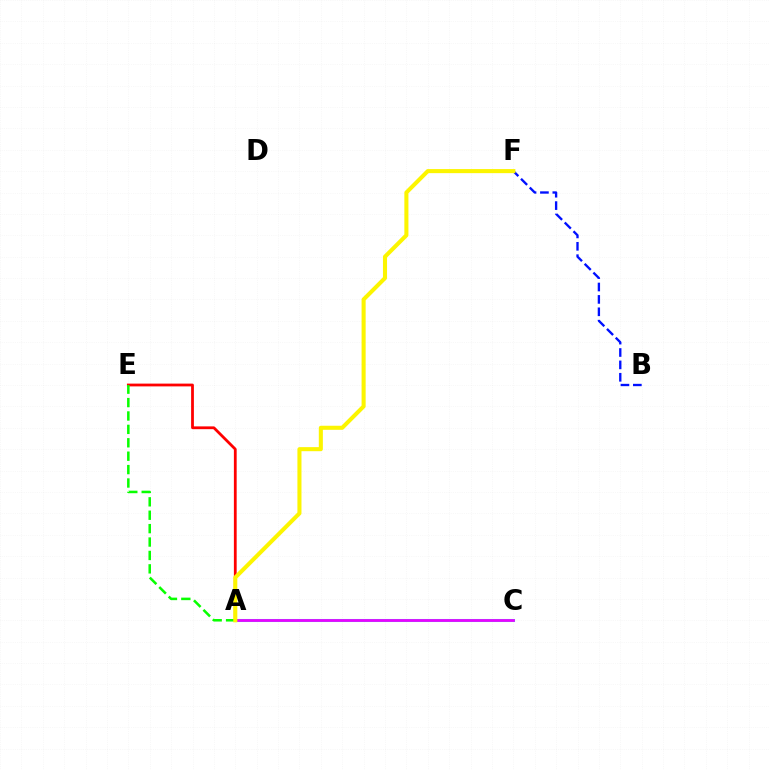{('A', 'E'): [{'color': '#ff0000', 'line_style': 'solid', 'thickness': 2.0}, {'color': '#08ff00', 'line_style': 'dashed', 'thickness': 1.82}], ('A', 'C'): [{'color': '#00fff6', 'line_style': 'solid', 'thickness': 2.19}, {'color': '#ee00ff', 'line_style': 'solid', 'thickness': 1.97}], ('B', 'F'): [{'color': '#0010ff', 'line_style': 'dashed', 'thickness': 1.68}], ('A', 'F'): [{'color': '#fcf500', 'line_style': 'solid', 'thickness': 2.93}]}